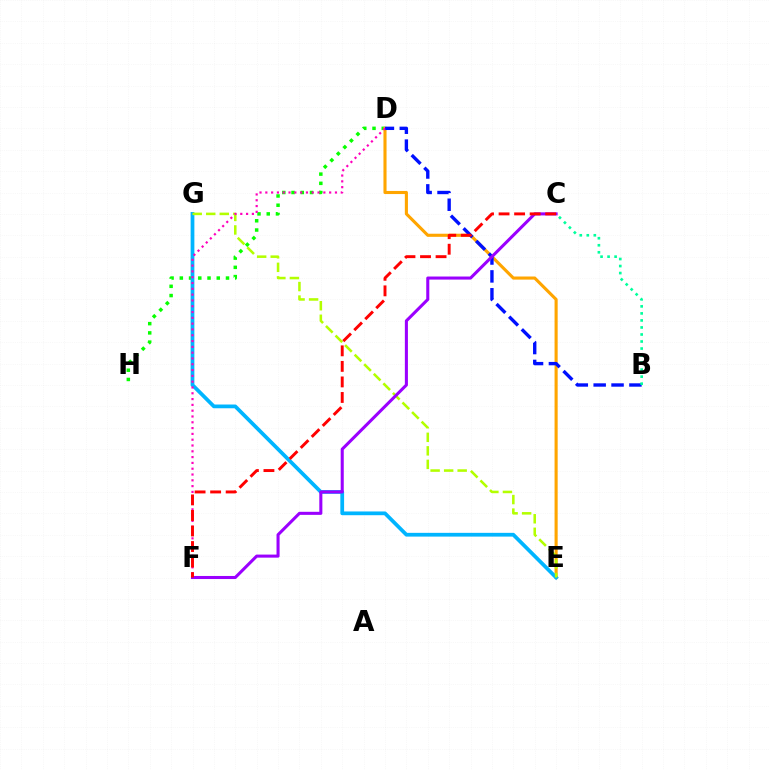{('D', 'H'): [{'color': '#08ff00', 'line_style': 'dotted', 'thickness': 2.51}], ('D', 'E'): [{'color': '#ffa500', 'line_style': 'solid', 'thickness': 2.24}], ('E', 'G'): [{'color': '#00b5ff', 'line_style': 'solid', 'thickness': 2.7}, {'color': '#b3ff00', 'line_style': 'dashed', 'thickness': 1.84}], ('B', 'D'): [{'color': '#0010ff', 'line_style': 'dashed', 'thickness': 2.43}], ('D', 'F'): [{'color': '#ff00bd', 'line_style': 'dotted', 'thickness': 1.58}], ('C', 'F'): [{'color': '#9b00ff', 'line_style': 'solid', 'thickness': 2.2}, {'color': '#ff0000', 'line_style': 'dashed', 'thickness': 2.11}], ('B', 'C'): [{'color': '#00ff9d', 'line_style': 'dotted', 'thickness': 1.91}]}